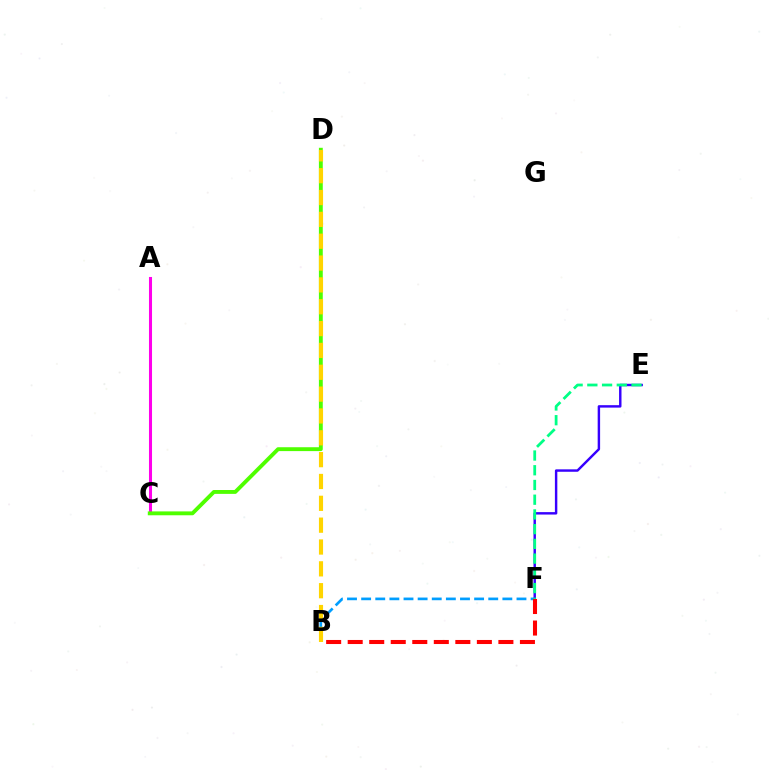{('B', 'F'): [{'color': '#009eff', 'line_style': 'dashed', 'thickness': 1.92}, {'color': '#ff0000', 'line_style': 'dashed', 'thickness': 2.92}], ('E', 'F'): [{'color': '#3700ff', 'line_style': 'solid', 'thickness': 1.75}, {'color': '#00ff86', 'line_style': 'dashed', 'thickness': 2.0}], ('A', 'C'): [{'color': '#ff00ed', 'line_style': 'solid', 'thickness': 2.19}], ('C', 'D'): [{'color': '#4fff00', 'line_style': 'solid', 'thickness': 2.79}], ('B', 'D'): [{'color': '#ffd500', 'line_style': 'dashed', 'thickness': 2.97}]}